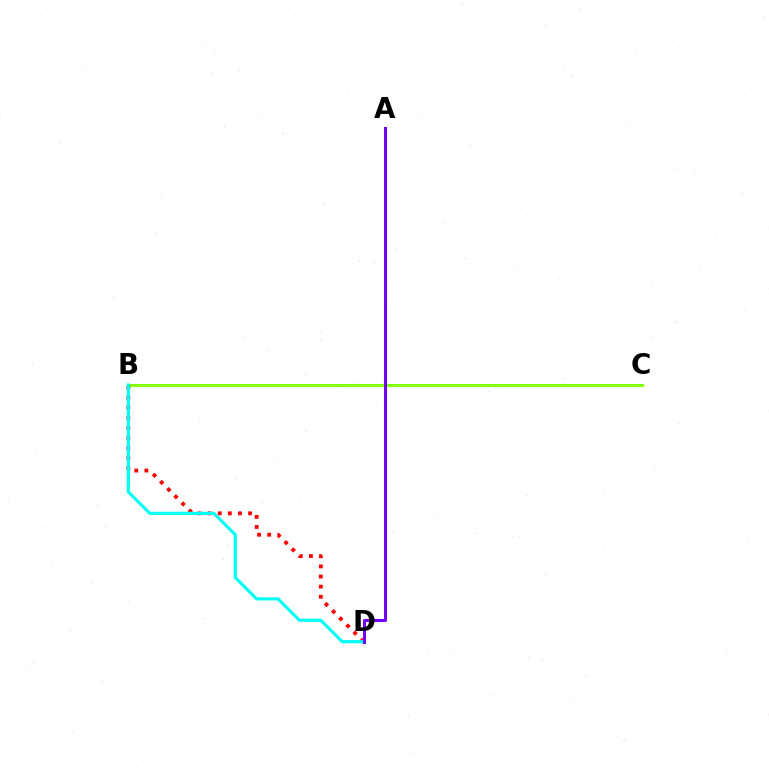{('B', 'C'): [{'color': '#84ff00', 'line_style': 'solid', 'thickness': 2.23}], ('B', 'D'): [{'color': '#ff0000', 'line_style': 'dotted', 'thickness': 2.75}, {'color': '#00fff6', 'line_style': 'solid', 'thickness': 2.27}], ('A', 'D'): [{'color': '#7200ff', 'line_style': 'solid', 'thickness': 2.19}]}